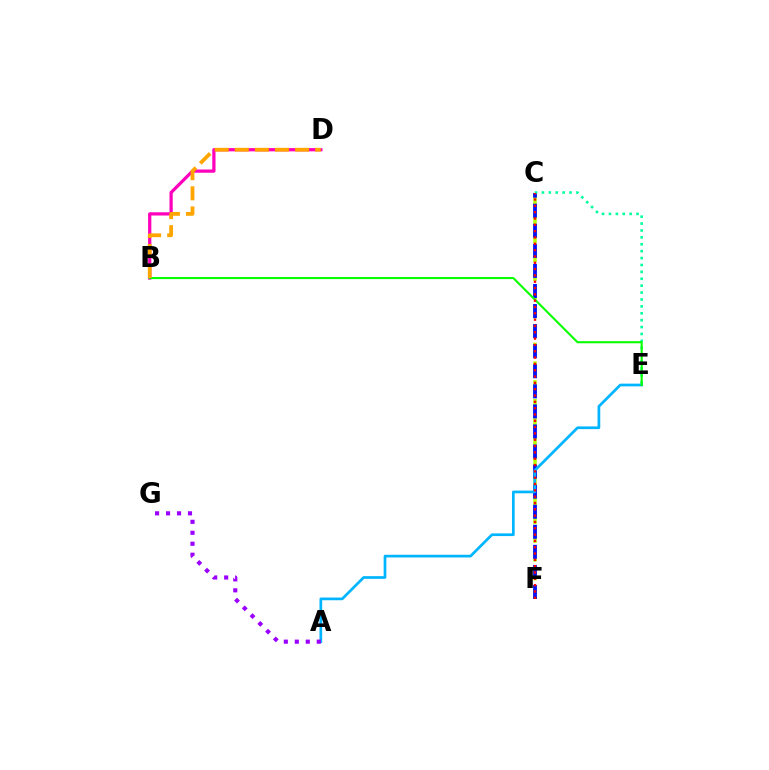{('C', 'F'): [{'color': '#b3ff00', 'line_style': 'dashed', 'thickness': 2.54}, {'color': '#0010ff', 'line_style': 'dashed', 'thickness': 2.73}, {'color': '#ff0000', 'line_style': 'dotted', 'thickness': 1.72}], ('A', 'E'): [{'color': '#00b5ff', 'line_style': 'solid', 'thickness': 1.95}], ('C', 'E'): [{'color': '#00ff9d', 'line_style': 'dotted', 'thickness': 1.87}], ('B', 'D'): [{'color': '#ff00bd', 'line_style': 'solid', 'thickness': 2.33}, {'color': '#ffa500', 'line_style': 'dashed', 'thickness': 2.73}], ('B', 'E'): [{'color': '#08ff00', 'line_style': 'solid', 'thickness': 1.51}], ('A', 'G'): [{'color': '#9b00ff', 'line_style': 'dotted', 'thickness': 2.98}]}